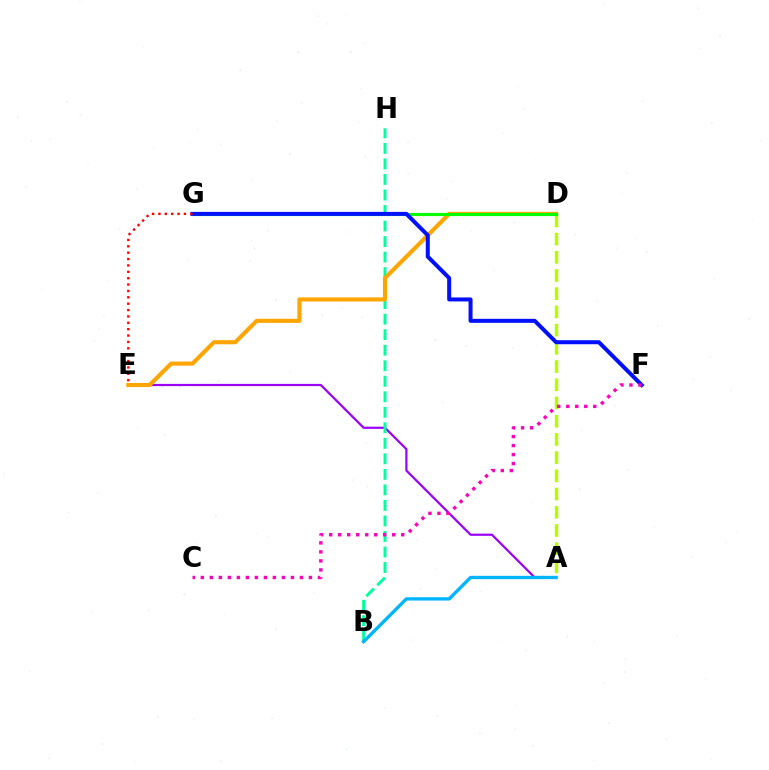{('A', 'E'): [{'color': '#9b00ff', 'line_style': 'solid', 'thickness': 1.59}], ('A', 'D'): [{'color': '#b3ff00', 'line_style': 'dashed', 'thickness': 2.47}], ('B', 'H'): [{'color': '#00ff9d', 'line_style': 'dashed', 'thickness': 2.11}], ('D', 'E'): [{'color': '#ffa500', 'line_style': 'solid', 'thickness': 2.95}], ('D', 'G'): [{'color': '#08ff00', 'line_style': 'solid', 'thickness': 2.27}], ('A', 'B'): [{'color': '#00b5ff', 'line_style': 'solid', 'thickness': 2.4}], ('F', 'G'): [{'color': '#0010ff', 'line_style': 'solid', 'thickness': 2.89}], ('C', 'F'): [{'color': '#ff00bd', 'line_style': 'dotted', 'thickness': 2.45}], ('E', 'G'): [{'color': '#ff0000', 'line_style': 'dotted', 'thickness': 1.73}]}